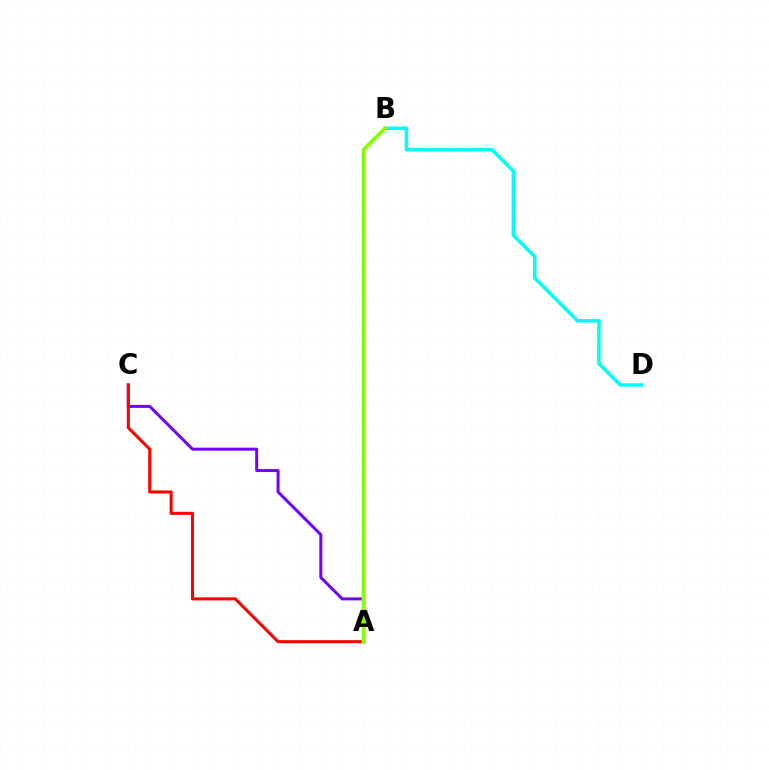{('B', 'D'): [{'color': '#00fff6', 'line_style': 'solid', 'thickness': 2.53}], ('A', 'C'): [{'color': '#7200ff', 'line_style': 'solid', 'thickness': 2.15}, {'color': '#ff0000', 'line_style': 'solid', 'thickness': 2.19}], ('A', 'B'): [{'color': '#84ff00', 'line_style': 'solid', 'thickness': 2.77}]}